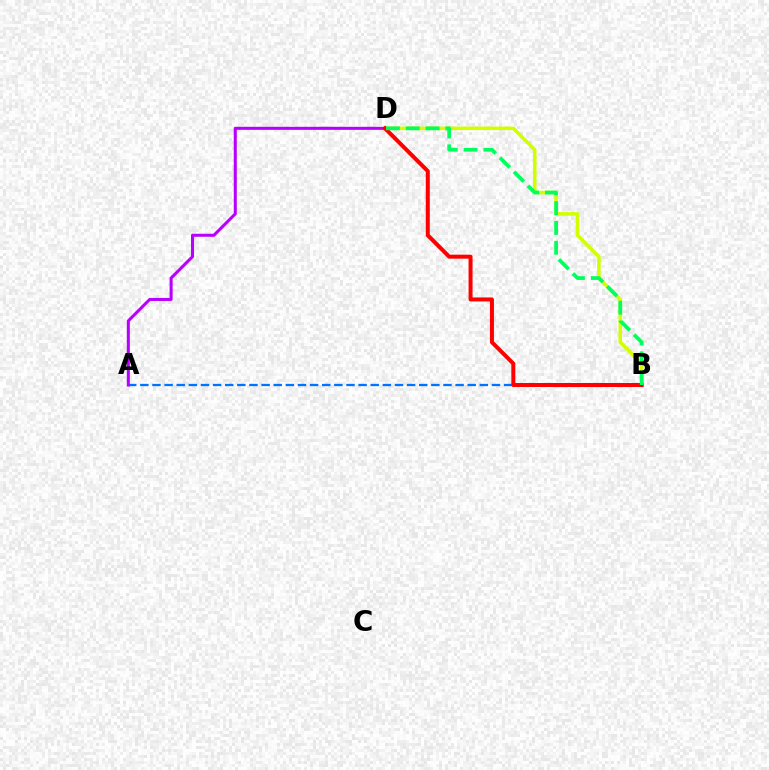{('B', 'D'): [{'color': '#d1ff00', 'line_style': 'solid', 'thickness': 2.56}, {'color': '#ff0000', 'line_style': 'solid', 'thickness': 2.88}, {'color': '#00ff5c', 'line_style': 'dashed', 'thickness': 2.69}], ('A', 'B'): [{'color': '#0074ff', 'line_style': 'dashed', 'thickness': 1.65}], ('A', 'D'): [{'color': '#b900ff', 'line_style': 'solid', 'thickness': 2.19}]}